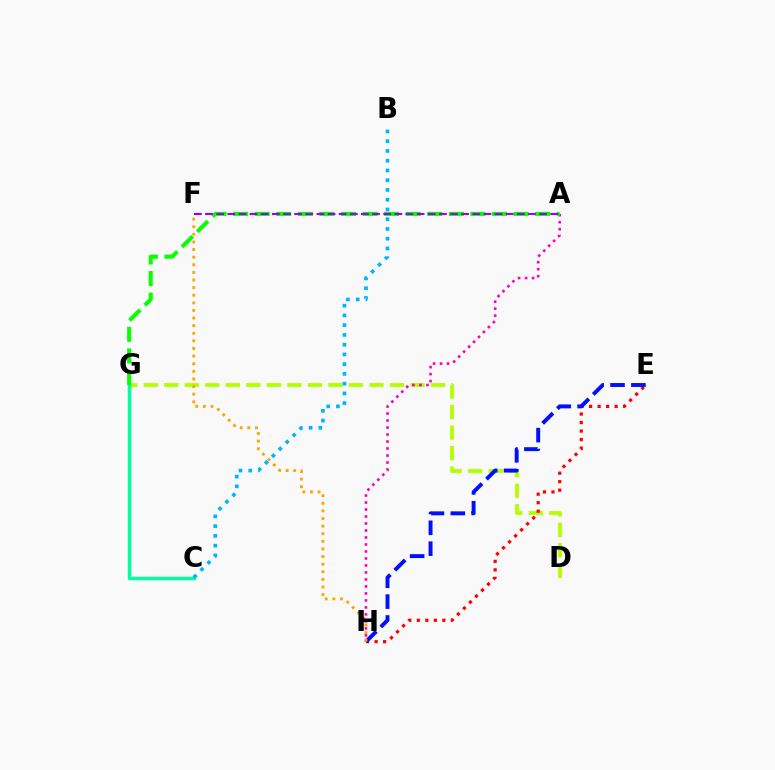{('D', 'G'): [{'color': '#b3ff00', 'line_style': 'dashed', 'thickness': 2.79}], ('A', 'H'): [{'color': '#ff00bd', 'line_style': 'dotted', 'thickness': 1.9}], ('E', 'H'): [{'color': '#ff0000', 'line_style': 'dotted', 'thickness': 2.31}, {'color': '#0010ff', 'line_style': 'dashed', 'thickness': 2.83}], ('C', 'G'): [{'color': '#00ff9d', 'line_style': 'solid', 'thickness': 2.49}], ('B', 'C'): [{'color': '#00b5ff', 'line_style': 'dotted', 'thickness': 2.65}], ('A', 'G'): [{'color': '#08ff00', 'line_style': 'dashed', 'thickness': 2.93}], ('A', 'F'): [{'color': '#9b00ff', 'line_style': 'dashed', 'thickness': 1.51}], ('F', 'H'): [{'color': '#ffa500', 'line_style': 'dotted', 'thickness': 2.07}]}